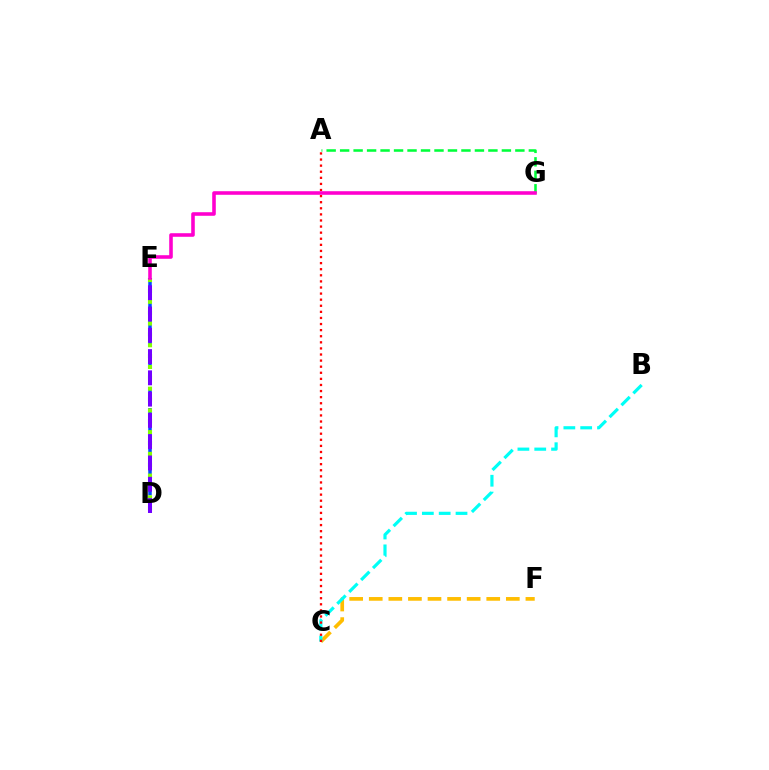{('D', 'E'): [{'color': '#004bff', 'line_style': 'dashed', 'thickness': 2.52}, {'color': '#84ff00', 'line_style': 'dotted', 'thickness': 2.95}, {'color': '#7200ff', 'line_style': 'dashed', 'thickness': 2.89}], ('C', 'F'): [{'color': '#ffbd00', 'line_style': 'dashed', 'thickness': 2.66}], ('B', 'C'): [{'color': '#00fff6', 'line_style': 'dashed', 'thickness': 2.29}], ('A', 'C'): [{'color': '#ff0000', 'line_style': 'dotted', 'thickness': 1.66}], ('A', 'G'): [{'color': '#00ff39', 'line_style': 'dashed', 'thickness': 1.83}], ('E', 'G'): [{'color': '#ff00cf', 'line_style': 'solid', 'thickness': 2.58}]}